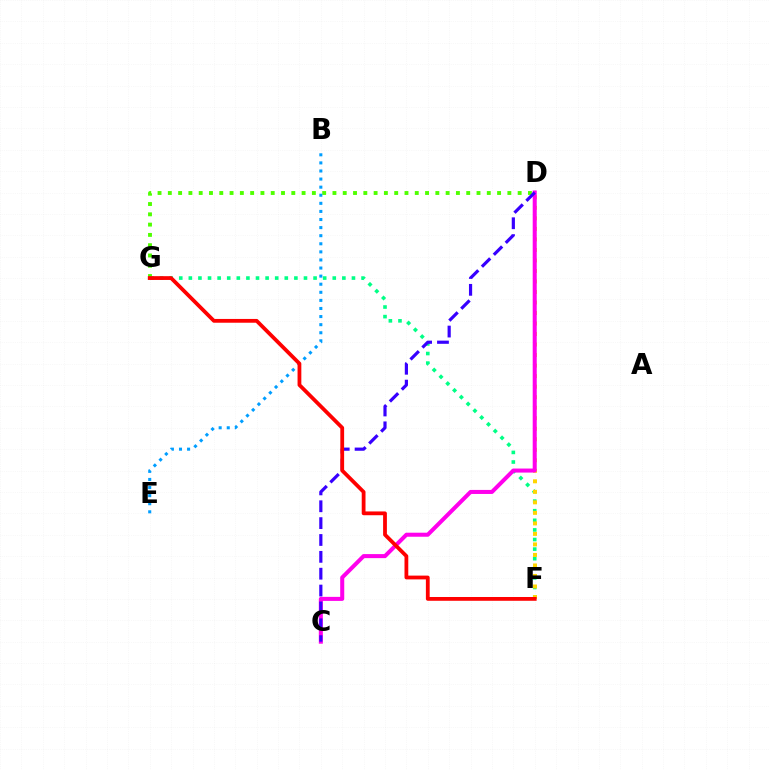{('D', 'G'): [{'color': '#4fff00', 'line_style': 'dotted', 'thickness': 2.8}], ('B', 'E'): [{'color': '#009eff', 'line_style': 'dotted', 'thickness': 2.2}], ('F', 'G'): [{'color': '#00ff86', 'line_style': 'dotted', 'thickness': 2.61}, {'color': '#ff0000', 'line_style': 'solid', 'thickness': 2.73}], ('D', 'F'): [{'color': '#ffd500', 'line_style': 'dotted', 'thickness': 2.86}], ('C', 'D'): [{'color': '#ff00ed', 'line_style': 'solid', 'thickness': 2.91}, {'color': '#3700ff', 'line_style': 'dashed', 'thickness': 2.29}]}